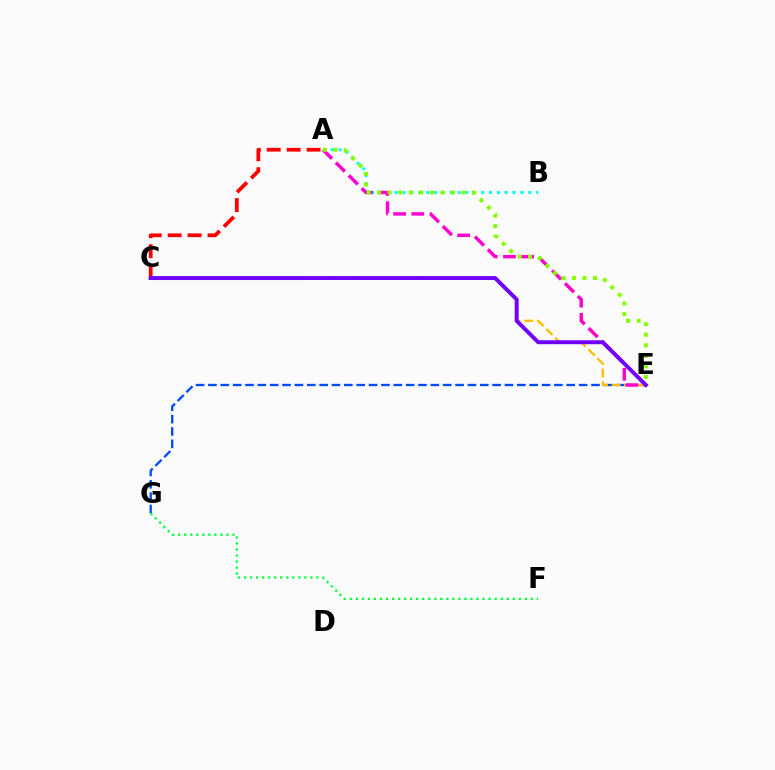{('E', 'G'): [{'color': '#004bff', 'line_style': 'dashed', 'thickness': 1.68}], ('C', 'E'): [{'color': '#ffbd00', 'line_style': 'dashed', 'thickness': 1.72}, {'color': '#7200ff', 'line_style': 'solid', 'thickness': 2.84}], ('A', 'B'): [{'color': '#00fff6', 'line_style': 'dotted', 'thickness': 2.13}], ('A', 'E'): [{'color': '#ff00cf', 'line_style': 'dashed', 'thickness': 2.48}, {'color': '#84ff00', 'line_style': 'dotted', 'thickness': 2.87}], ('F', 'G'): [{'color': '#00ff39', 'line_style': 'dotted', 'thickness': 1.64}], ('A', 'C'): [{'color': '#ff0000', 'line_style': 'dashed', 'thickness': 2.71}]}